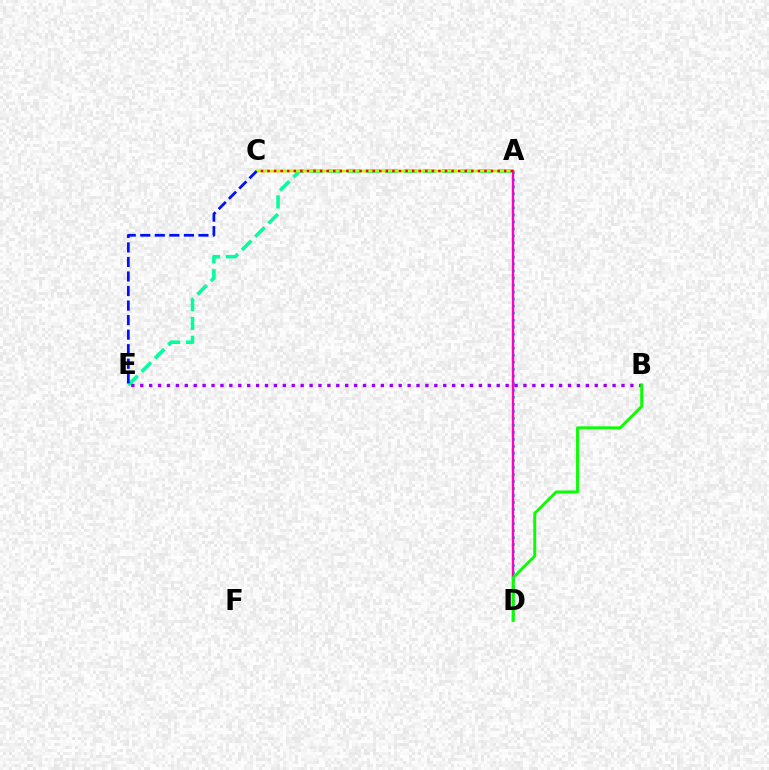{('A', 'E'): [{'color': '#00ff9d', 'line_style': 'dashed', 'thickness': 2.56}], ('A', 'C'): [{'color': '#ffa500', 'line_style': 'solid', 'thickness': 1.74}, {'color': '#b3ff00', 'line_style': 'solid', 'thickness': 1.67}, {'color': '#ff0000', 'line_style': 'dotted', 'thickness': 1.79}], ('A', 'D'): [{'color': '#00b5ff', 'line_style': 'dotted', 'thickness': 1.91}, {'color': '#ff00bd', 'line_style': 'solid', 'thickness': 1.74}], ('C', 'E'): [{'color': '#0010ff', 'line_style': 'dashed', 'thickness': 1.98}], ('B', 'E'): [{'color': '#9b00ff', 'line_style': 'dotted', 'thickness': 2.42}], ('B', 'D'): [{'color': '#08ff00', 'line_style': 'solid', 'thickness': 2.08}]}